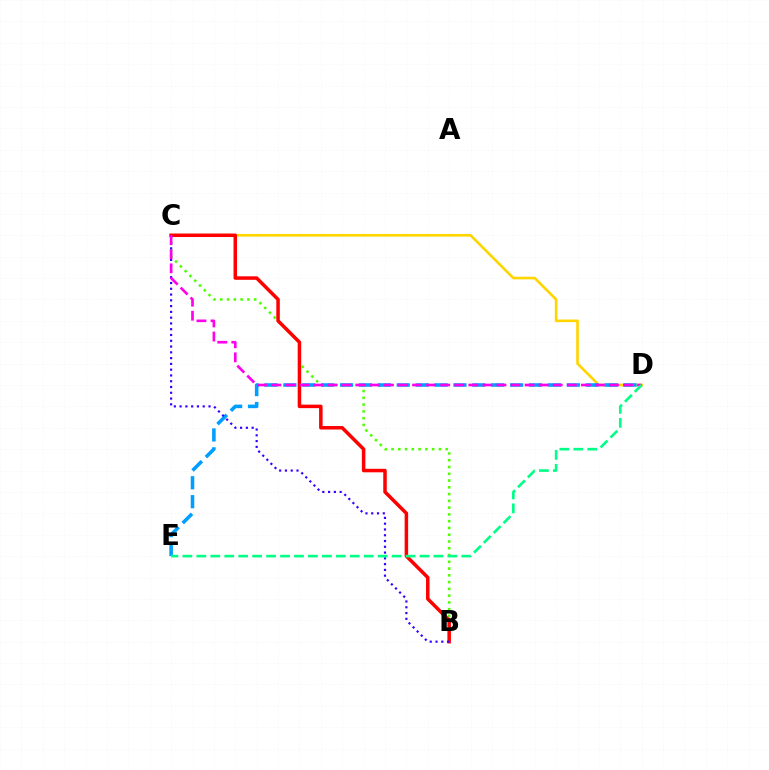{('B', 'C'): [{'color': '#4fff00', 'line_style': 'dotted', 'thickness': 1.84}, {'color': '#ff0000', 'line_style': 'solid', 'thickness': 2.53}, {'color': '#3700ff', 'line_style': 'dotted', 'thickness': 1.57}], ('C', 'D'): [{'color': '#ffd500', 'line_style': 'solid', 'thickness': 1.9}, {'color': '#ff00ed', 'line_style': 'dashed', 'thickness': 1.91}], ('D', 'E'): [{'color': '#009eff', 'line_style': 'dashed', 'thickness': 2.57}, {'color': '#00ff86', 'line_style': 'dashed', 'thickness': 1.89}]}